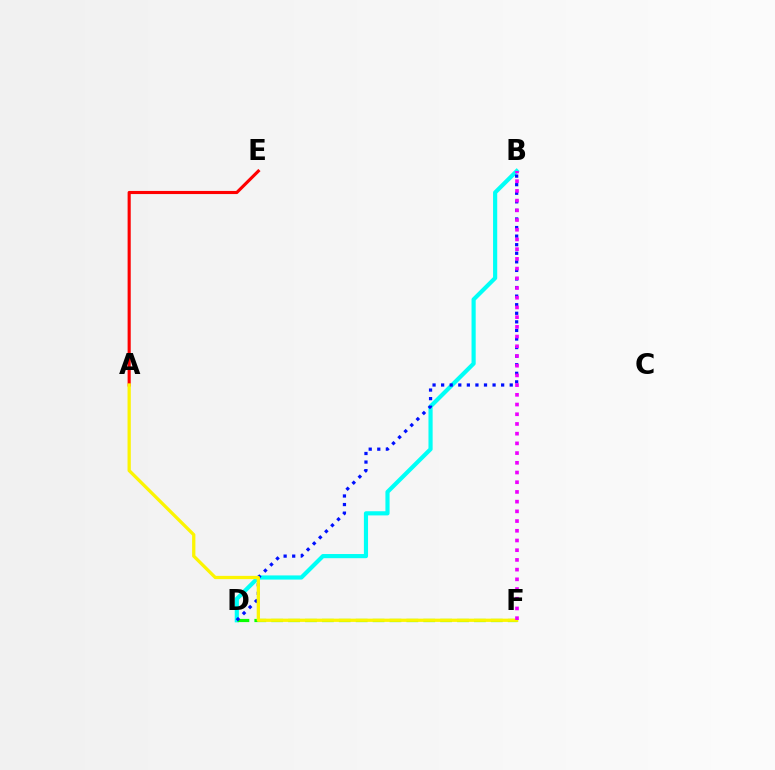{('B', 'D'): [{'color': '#00fff6', 'line_style': 'solid', 'thickness': 2.99}, {'color': '#0010ff', 'line_style': 'dotted', 'thickness': 2.33}], ('D', 'F'): [{'color': '#08ff00', 'line_style': 'dashed', 'thickness': 2.29}], ('A', 'E'): [{'color': '#ff0000', 'line_style': 'solid', 'thickness': 2.25}], ('A', 'F'): [{'color': '#fcf500', 'line_style': 'solid', 'thickness': 2.35}], ('B', 'F'): [{'color': '#ee00ff', 'line_style': 'dotted', 'thickness': 2.64}]}